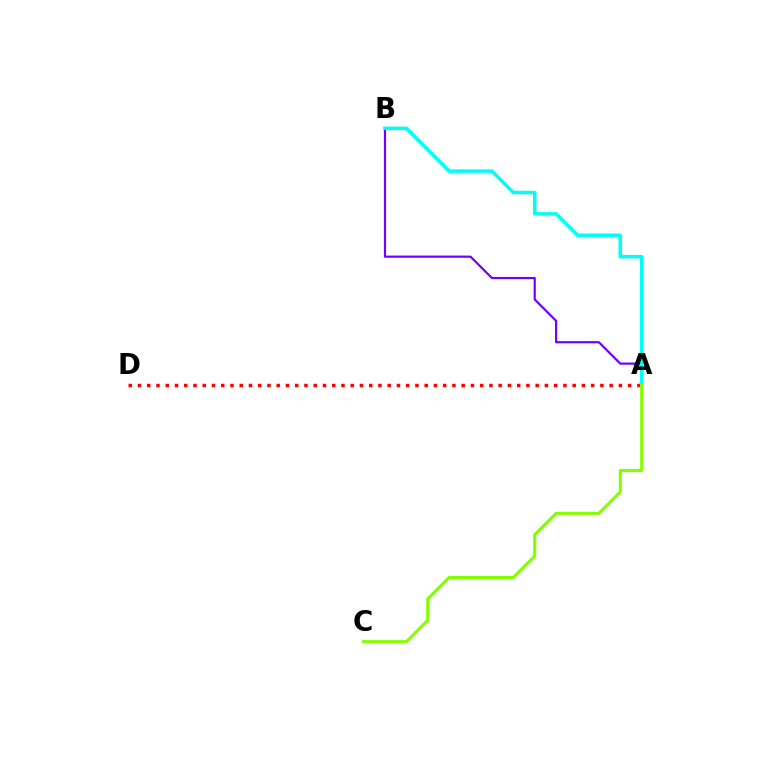{('A', 'D'): [{'color': '#ff0000', 'line_style': 'dotted', 'thickness': 2.51}], ('A', 'B'): [{'color': '#7200ff', 'line_style': 'solid', 'thickness': 1.58}, {'color': '#00fff6', 'line_style': 'solid', 'thickness': 2.54}], ('A', 'C'): [{'color': '#84ff00', 'line_style': 'solid', 'thickness': 2.23}]}